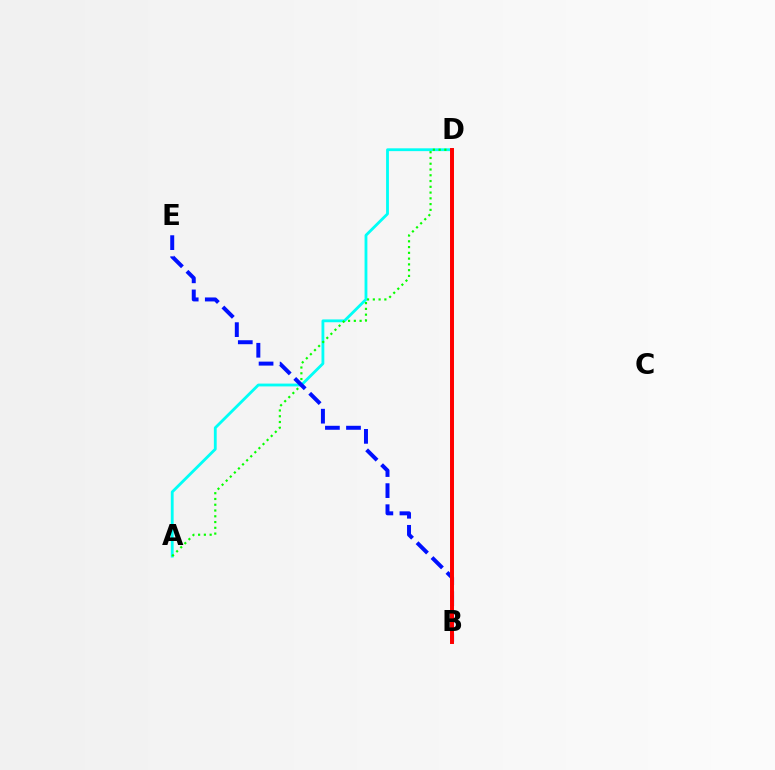{('A', 'D'): [{'color': '#00fff6', 'line_style': 'solid', 'thickness': 2.03}, {'color': '#08ff00', 'line_style': 'dotted', 'thickness': 1.57}], ('B', 'D'): [{'color': '#ee00ff', 'line_style': 'dotted', 'thickness': 1.56}, {'color': '#fcf500', 'line_style': 'dotted', 'thickness': 2.73}, {'color': '#ff0000', 'line_style': 'solid', 'thickness': 2.85}], ('B', 'E'): [{'color': '#0010ff', 'line_style': 'dashed', 'thickness': 2.86}]}